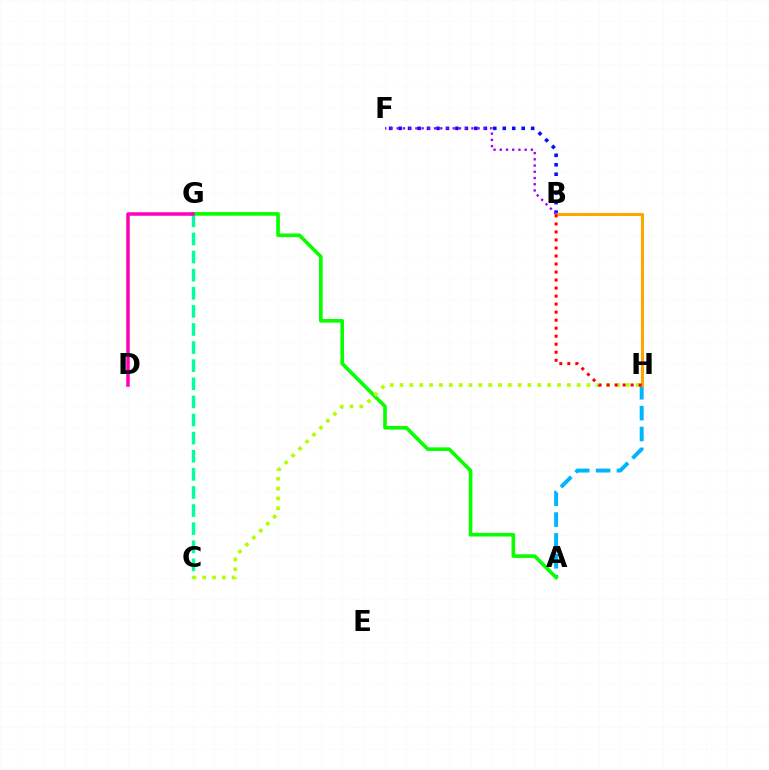{('A', 'H'): [{'color': '#00b5ff', 'line_style': 'dashed', 'thickness': 2.83}], ('A', 'G'): [{'color': '#08ff00', 'line_style': 'solid', 'thickness': 2.61}], ('C', 'G'): [{'color': '#00ff9d', 'line_style': 'dashed', 'thickness': 2.46}], ('B', 'F'): [{'color': '#0010ff', 'line_style': 'dotted', 'thickness': 2.57}, {'color': '#9b00ff', 'line_style': 'dotted', 'thickness': 1.69}], ('B', 'H'): [{'color': '#ffa500', 'line_style': 'solid', 'thickness': 2.21}, {'color': '#ff0000', 'line_style': 'dotted', 'thickness': 2.18}], ('D', 'G'): [{'color': '#ff00bd', 'line_style': 'solid', 'thickness': 2.53}], ('C', 'H'): [{'color': '#b3ff00', 'line_style': 'dotted', 'thickness': 2.67}]}